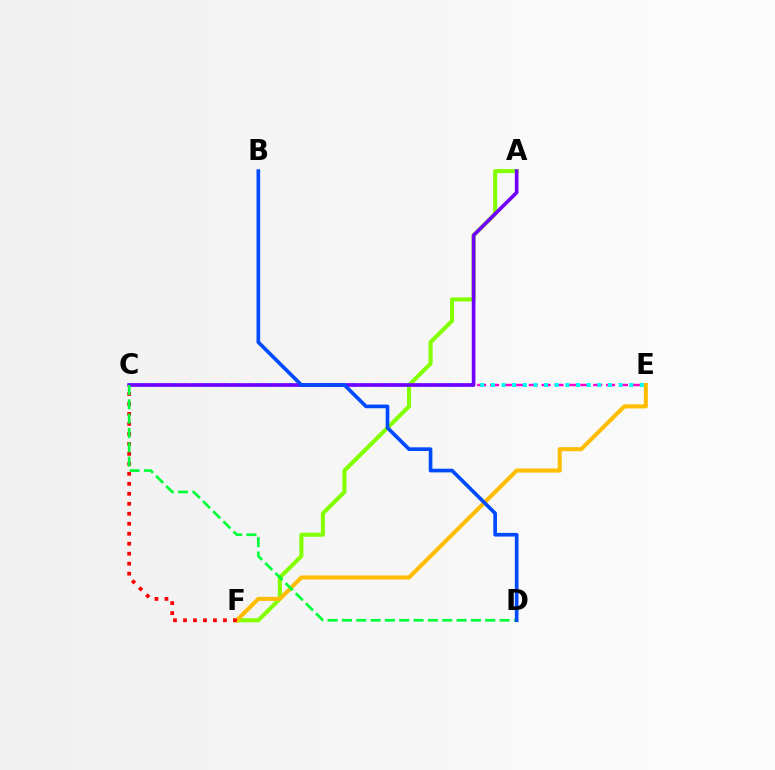{('C', 'E'): [{'color': '#ff00cf', 'line_style': 'dashed', 'thickness': 1.75}, {'color': '#00fff6', 'line_style': 'dotted', 'thickness': 2.89}], ('A', 'F'): [{'color': '#84ff00', 'line_style': 'solid', 'thickness': 2.93}], ('E', 'F'): [{'color': '#ffbd00', 'line_style': 'solid', 'thickness': 2.92}], ('C', 'F'): [{'color': '#ff0000', 'line_style': 'dotted', 'thickness': 2.71}], ('A', 'C'): [{'color': '#7200ff', 'line_style': 'solid', 'thickness': 2.62}], ('C', 'D'): [{'color': '#00ff39', 'line_style': 'dashed', 'thickness': 1.95}], ('B', 'D'): [{'color': '#004bff', 'line_style': 'solid', 'thickness': 2.64}]}